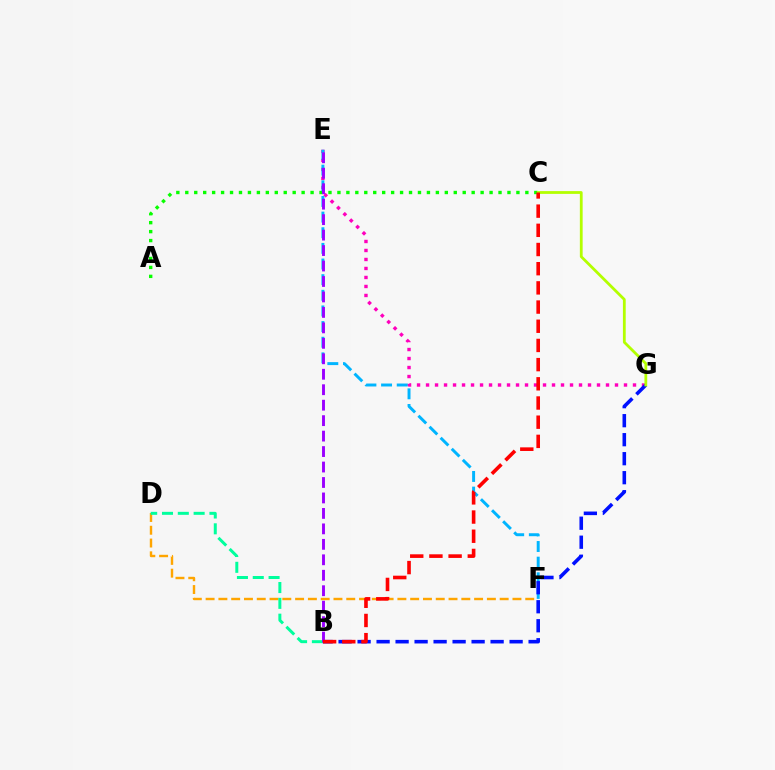{('E', 'G'): [{'color': '#ff00bd', 'line_style': 'dotted', 'thickness': 2.44}], ('A', 'C'): [{'color': '#08ff00', 'line_style': 'dotted', 'thickness': 2.43}], ('E', 'F'): [{'color': '#00b5ff', 'line_style': 'dashed', 'thickness': 2.13}], ('B', 'G'): [{'color': '#0010ff', 'line_style': 'dashed', 'thickness': 2.58}], ('D', 'F'): [{'color': '#ffa500', 'line_style': 'dashed', 'thickness': 1.74}], ('C', 'G'): [{'color': '#b3ff00', 'line_style': 'solid', 'thickness': 2.0}], ('B', 'D'): [{'color': '#00ff9d', 'line_style': 'dashed', 'thickness': 2.15}], ('B', 'E'): [{'color': '#9b00ff', 'line_style': 'dashed', 'thickness': 2.1}], ('B', 'C'): [{'color': '#ff0000', 'line_style': 'dashed', 'thickness': 2.61}]}